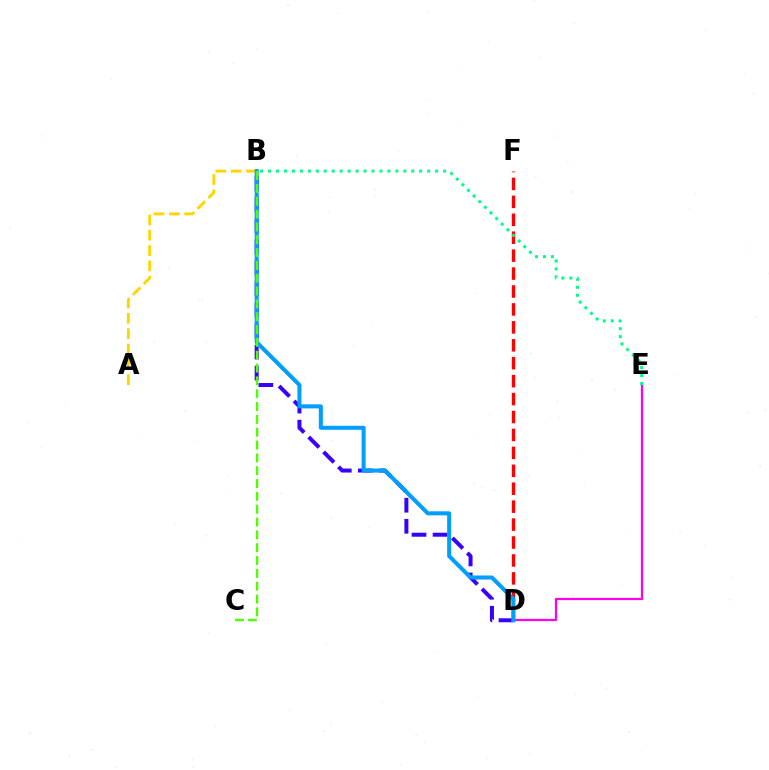{('A', 'B'): [{'color': '#ffd500', 'line_style': 'dashed', 'thickness': 2.08}], ('D', 'F'): [{'color': '#ff0000', 'line_style': 'dashed', 'thickness': 2.44}], ('B', 'D'): [{'color': '#3700ff', 'line_style': 'dashed', 'thickness': 2.86}, {'color': '#009eff', 'line_style': 'solid', 'thickness': 2.9}], ('D', 'E'): [{'color': '#ff00ed', 'line_style': 'solid', 'thickness': 1.6}], ('B', 'E'): [{'color': '#00ff86', 'line_style': 'dotted', 'thickness': 2.16}], ('B', 'C'): [{'color': '#4fff00', 'line_style': 'dashed', 'thickness': 1.74}]}